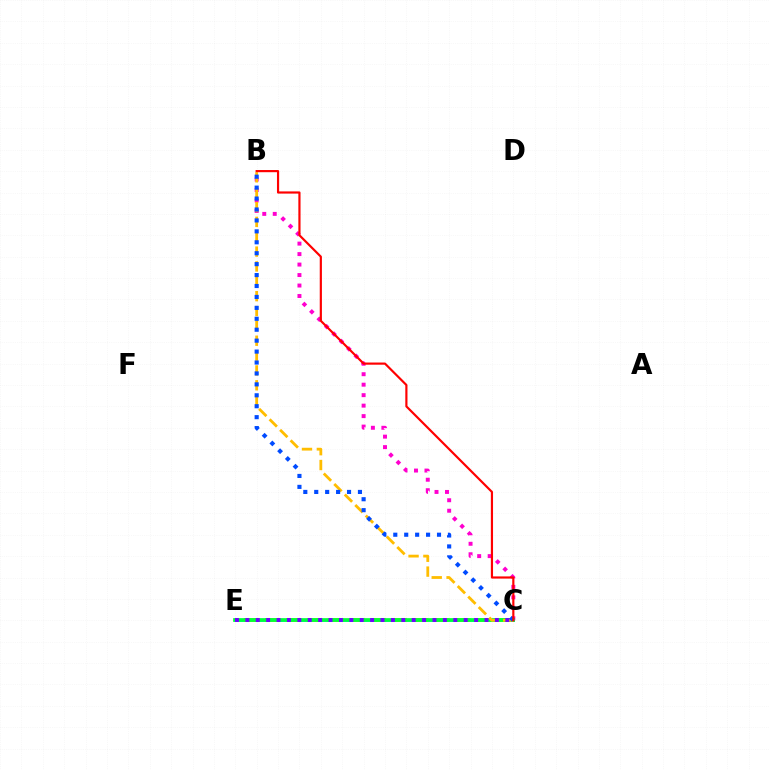{('B', 'C'): [{'color': '#ff00cf', 'line_style': 'dotted', 'thickness': 2.85}, {'color': '#ffbd00', 'line_style': 'dashed', 'thickness': 2.02}, {'color': '#004bff', 'line_style': 'dotted', 'thickness': 2.97}, {'color': '#ff0000', 'line_style': 'solid', 'thickness': 1.57}], ('C', 'E'): [{'color': '#00fff6', 'line_style': 'solid', 'thickness': 2.15}, {'color': '#84ff00', 'line_style': 'dashed', 'thickness': 2.88}, {'color': '#00ff39', 'line_style': 'solid', 'thickness': 2.67}, {'color': '#7200ff', 'line_style': 'dotted', 'thickness': 2.82}]}